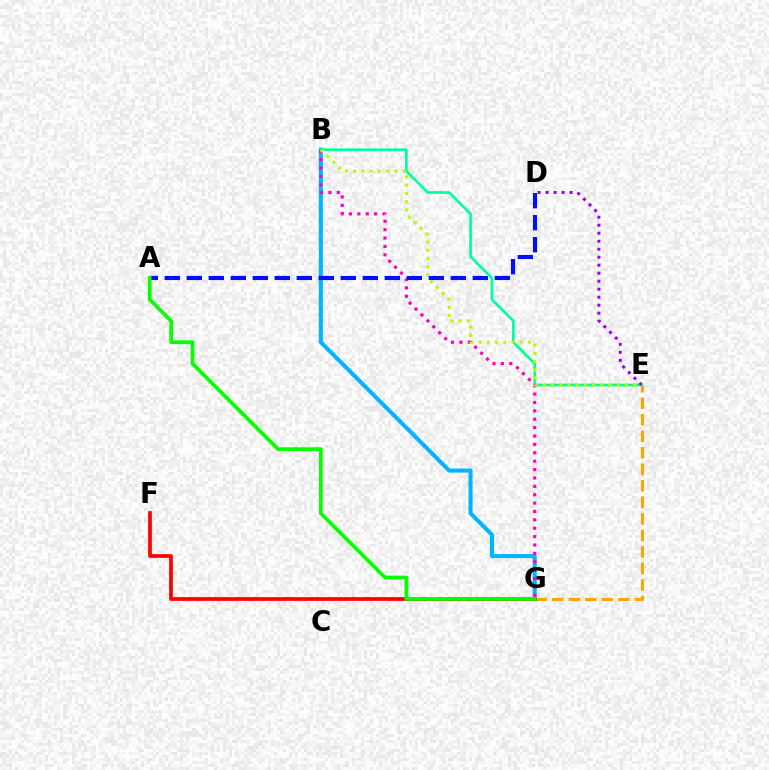{('B', 'G'): [{'color': '#00b5ff', 'line_style': 'solid', 'thickness': 2.92}, {'color': '#ff00bd', 'line_style': 'dotted', 'thickness': 2.28}], ('E', 'G'): [{'color': '#ffa500', 'line_style': 'dashed', 'thickness': 2.25}], ('B', 'E'): [{'color': '#00ff9d', 'line_style': 'solid', 'thickness': 1.93}, {'color': '#b3ff00', 'line_style': 'dotted', 'thickness': 2.24}], ('D', 'E'): [{'color': '#9b00ff', 'line_style': 'dotted', 'thickness': 2.17}], ('F', 'G'): [{'color': '#ff0000', 'line_style': 'solid', 'thickness': 2.68}], ('A', 'D'): [{'color': '#0010ff', 'line_style': 'dashed', 'thickness': 2.99}], ('A', 'G'): [{'color': '#08ff00', 'line_style': 'solid', 'thickness': 2.71}]}